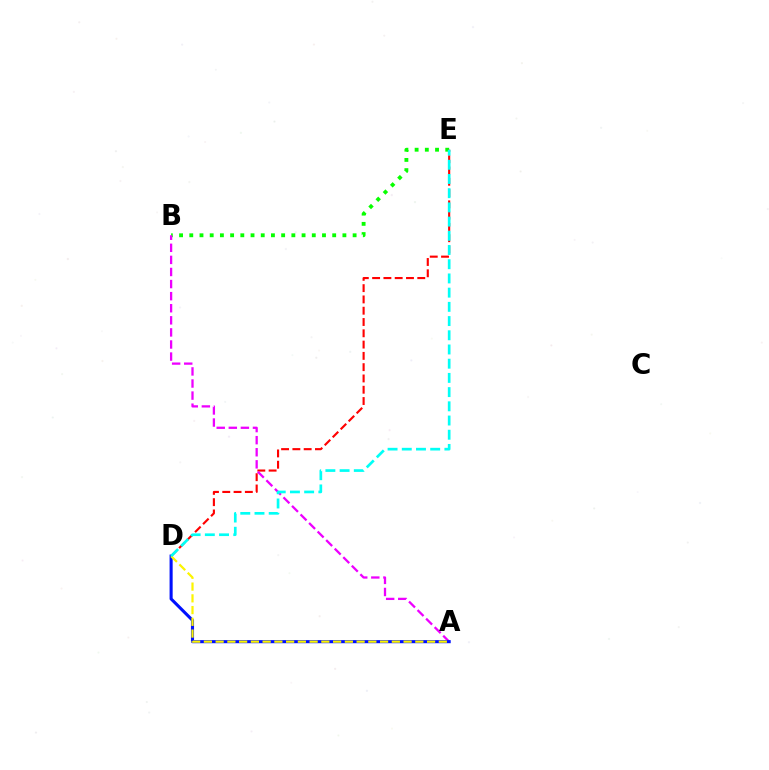{('B', 'E'): [{'color': '#08ff00', 'line_style': 'dotted', 'thickness': 2.77}], ('D', 'E'): [{'color': '#ff0000', 'line_style': 'dashed', 'thickness': 1.53}, {'color': '#00fff6', 'line_style': 'dashed', 'thickness': 1.93}], ('A', 'B'): [{'color': '#ee00ff', 'line_style': 'dashed', 'thickness': 1.64}], ('A', 'D'): [{'color': '#0010ff', 'line_style': 'solid', 'thickness': 2.22}, {'color': '#fcf500', 'line_style': 'dashed', 'thickness': 1.6}]}